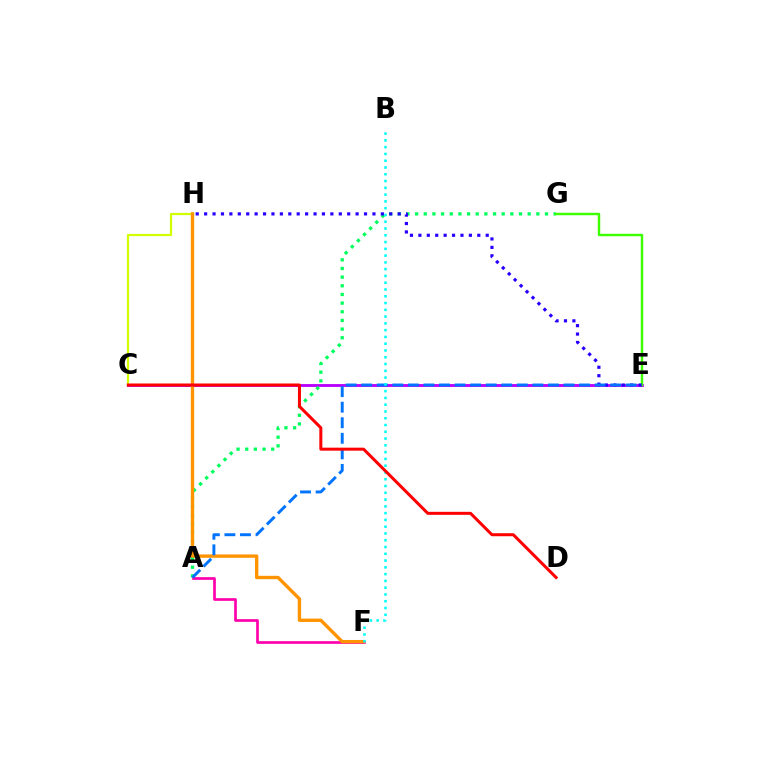{('C', 'E'): [{'color': '#b900ff', 'line_style': 'solid', 'thickness': 2.05}], ('C', 'H'): [{'color': '#d1ff00', 'line_style': 'solid', 'thickness': 1.59}], ('A', 'G'): [{'color': '#00ff5c', 'line_style': 'dotted', 'thickness': 2.35}], ('E', 'G'): [{'color': '#3dff00', 'line_style': 'solid', 'thickness': 1.75}], ('A', 'F'): [{'color': '#ff00ac', 'line_style': 'solid', 'thickness': 1.94}], ('E', 'H'): [{'color': '#2500ff', 'line_style': 'dotted', 'thickness': 2.29}], ('F', 'H'): [{'color': '#ff9400', 'line_style': 'solid', 'thickness': 2.42}], ('A', 'E'): [{'color': '#0074ff', 'line_style': 'dashed', 'thickness': 2.11}], ('B', 'F'): [{'color': '#00fff6', 'line_style': 'dotted', 'thickness': 1.84}], ('C', 'D'): [{'color': '#ff0000', 'line_style': 'solid', 'thickness': 2.17}]}